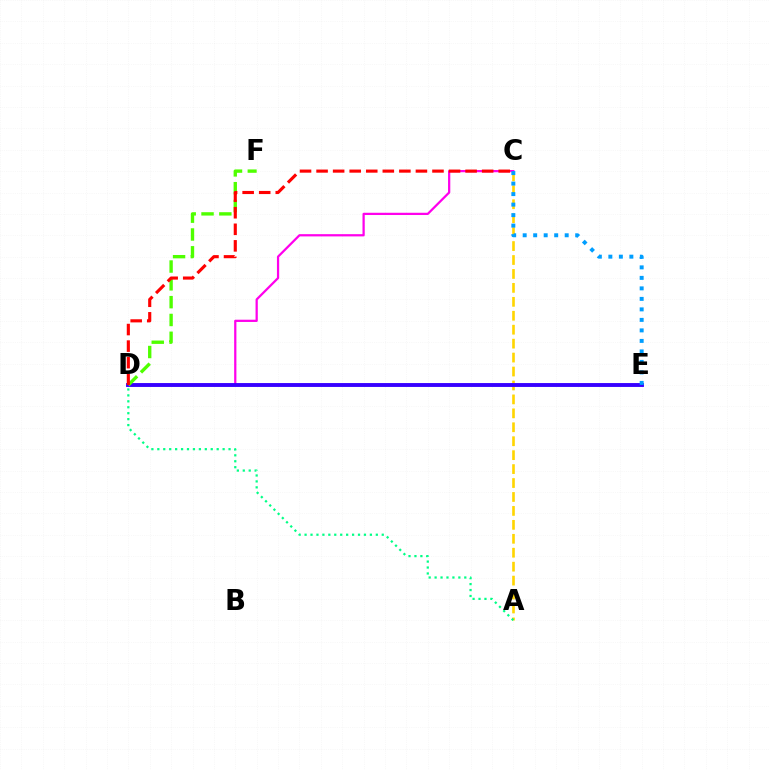{('A', 'C'): [{'color': '#ffd500', 'line_style': 'dashed', 'thickness': 1.89}], ('C', 'D'): [{'color': '#ff00ed', 'line_style': 'solid', 'thickness': 1.62}, {'color': '#ff0000', 'line_style': 'dashed', 'thickness': 2.25}], ('D', 'E'): [{'color': '#3700ff', 'line_style': 'solid', 'thickness': 2.8}], ('D', 'F'): [{'color': '#4fff00', 'line_style': 'dashed', 'thickness': 2.42}], ('C', 'E'): [{'color': '#009eff', 'line_style': 'dotted', 'thickness': 2.85}], ('A', 'D'): [{'color': '#00ff86', 'line_style': 'dotted', 'thickness': 1.61}]}